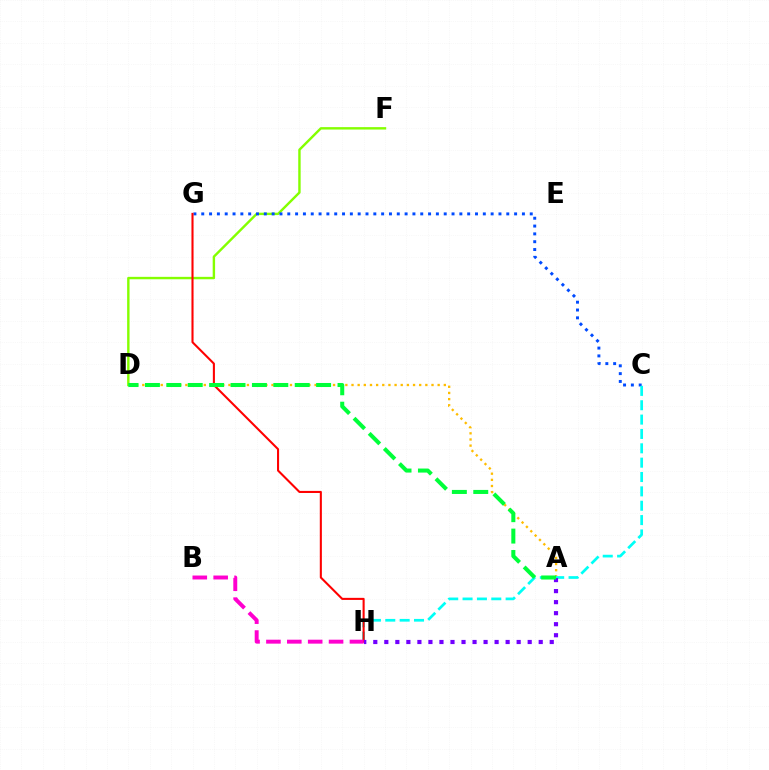{('D', 'F'): [{'color': '#84ff00', 'line_style': 'solid', 'thickness': 1.74}], ('A', 'D'): [{'color': '#ffbd00', 'line_style': 'dotted', 'thickness': 1.67}, {'color': '#00ff39', 'line_style': 'dashed', 'thickness': 2.91}], ('C', 'G'): [{'color': '#004bff', 'line_style': 'dotted', 'thickness': 2.13}], ('C', 'H'): [{'color': '#00fff6', 'line_style': 'dashed', 'thickness': 1.95}], ('G', 'H'): [{'color': '#ff0000', 'line_style': 'solid', 'thickness': 1.5}], ('A', 'H'): [{'color': '#7200ff', 'line_style': 'dotted', 'thickness': 3.0}], ('B', 'H'): [{'color': '#ff00cf', 'line_style': 'dashed', 'thickness': 2.84}]}